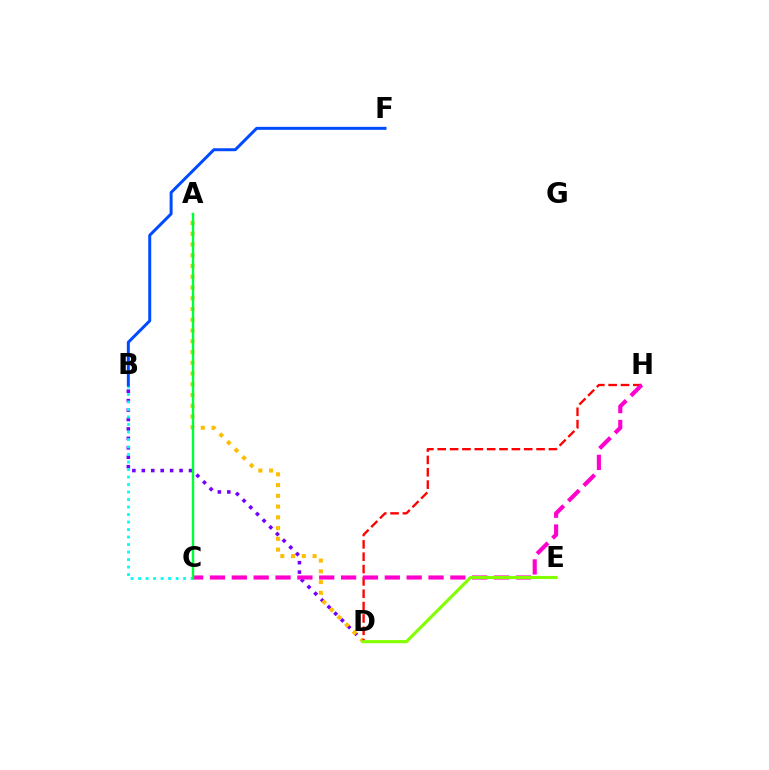{('B', 'D'): [{'color': '#7200ff', 'line_style': 'dotted', 'thickness': 2.56}], ('A', 'D'): [{'color': '#ffbd00', 'line_style': 'dotted', 'thickness': 2.92}], ('D', 'H'): [{'color': '#ff0000', 'line_style': 'dashed', 'thickness': 1.68}], ('C', 'H'): [{'color': '#ff00cf', 'line_style': 'dashed', 'thickness': 2.97}], ('D', 'E'): [{'color': '#84ff00', 'line_style': 'solid', 'thickness': 2.25}], ('B', 'C'): [{'color': '#00fff6', 'line_style': 'dotted', 'thickness': 2.04}], ('B', 'F'): [{'color': '#004bff', 'line_style': 'solid', 'thickness': 2.15}], ('A', 'C'): [{'color': '#00ff39', 'line_style': 'solid', 'thickness': 1.75}]}